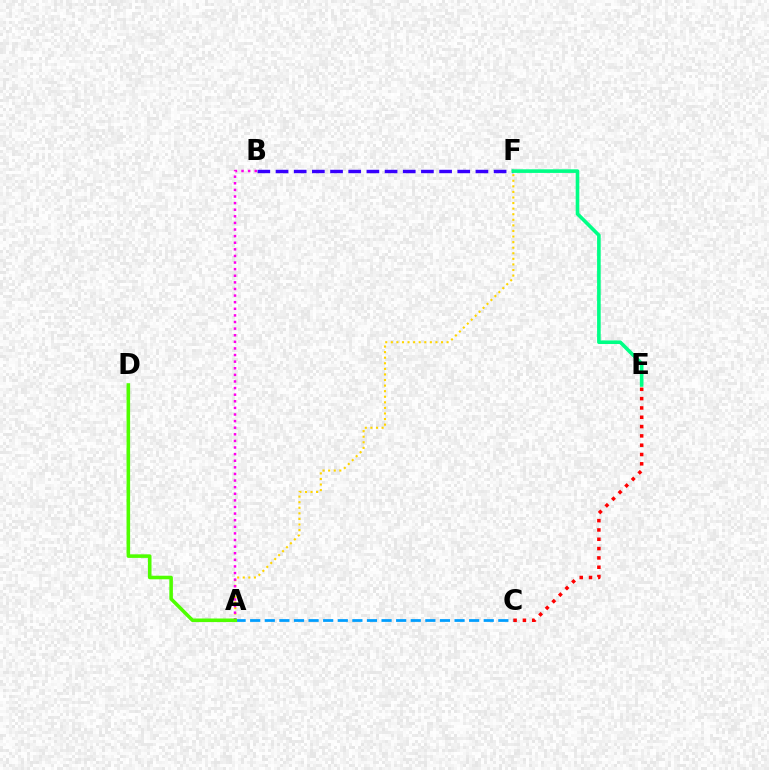{('A', 'C'): [{'color': '#009eff', 'line_style': 'dashed', 'thickness': 1.98}], ('B', 'F'): [{'color': '#3700ff', 'line_style': 'dashed', 'thickness': 2.47}], ('E', 'F'): [{'color': '#00ff86', 'line_style': 'solid', 'thickness': 2.6}], ('A', 'F'): [{'color': '#ffd500', 'line_style': 'dotted', 'thickness': 1.52}], ('C', 'E'): [{'color': '#ff0000', 'line_style': 'dotted', 'thickness': 2.53}], ('A', 'B'): [{'color': '#ff00ed', 'line_style': 'dotted', 'thickness': 1.79}], ('A', 'D'): [{'color': '#4fff00', 'line_style': 'solid', 'thickness': 2.57}]}